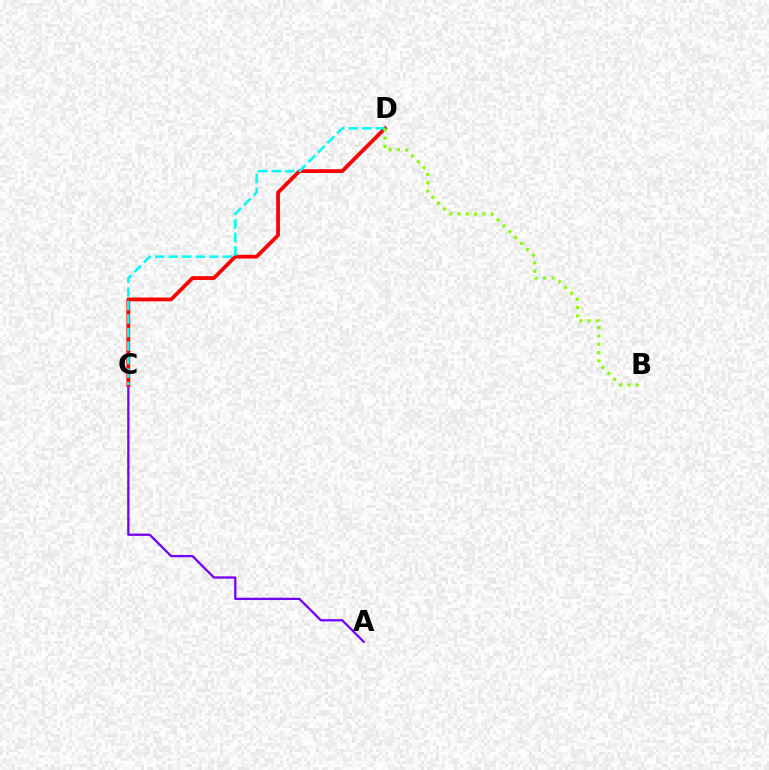{('A', 'C'): [{'color': '#7200ff', 'line_style': 'solid', 'thickness': 1.63}], ('C', 'D'): [{'color': '#ff0000', 'line_style': 'solid', 'thickness': 2.73}, {'color': '#00fff6', 'line_style': 'dashed', 'thickness': 1.84}], ('B', 'D'): [{'color': '#84ff00', 'line_style': 'dotted', 'thickness': 2.26}]}